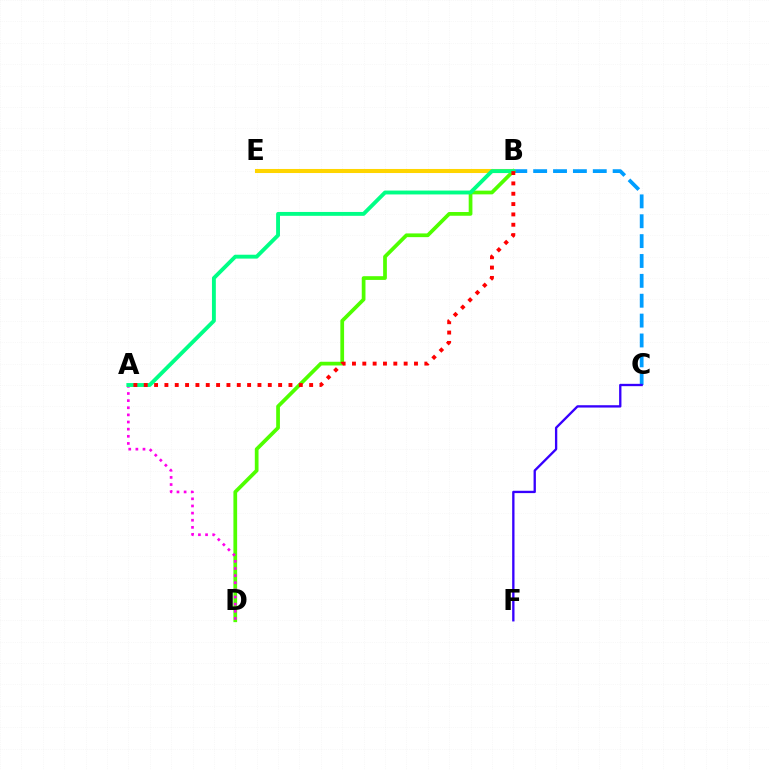{('B', 'C'): [{'color': '#009eff', 'line_style': 'dashed', 'thickness': 2.7}], ('B', 'D'): [{'color': '#4fff00', 'line_style': 'solid', 'thickness': 2.68}], ('B', 'E'): [{'color': '#ffd500', 'line_style': 'solid', 'thickness': 2.92}], ('A', 'D'): [{'color': '#ff00ed', 'line_style': 'dotted', 'thickness': 1.94}], ('C', 'F'): [{'color': '#3700ff', 'line_style': 'solid', 'thickness': 1.68}], ('A', 'B'): [{'color': '#00ff86', 'line_style': 'solid', 'thickness': 2.79}, {'color': '#ff0000', 'line_style': 'dotted', 'thickness': 2.81}]}